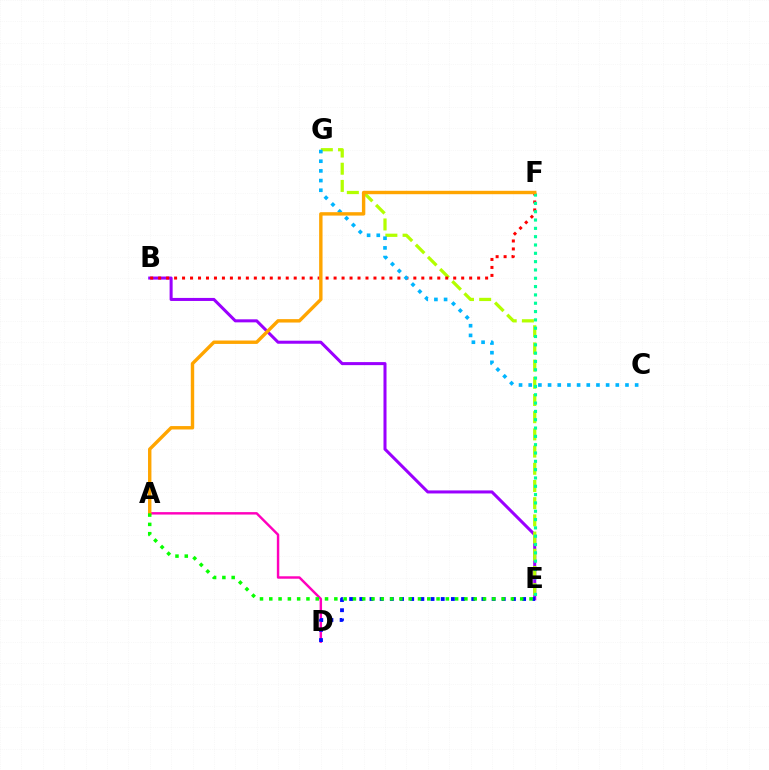{('B', 'E'): [{'color': '#9b00ff', 'line_style': 'solid', 'thickness': 2.19}], ('E', 'G'): [{'color': '#b3ff00', 'line_style': 'dashed', 'thickness': 2.34}], ('B', 'F'): [{'color': '#ff0000', 'line_style': 'dotted', 'thickness': 2.17}], ('C', 'G'): [{'color': '#00b5ff', 'line_style': 'dotted', 'thickness': 2.63}], ('A', 'D'): [{'color': '#ff00bd', 'line_style': 'solid', 'thickness': 1.76}], ('D', 'E'): [{'color': '#0010ff', 'line_style': 'dotted', 'thickness': 2.76}], ('E', 'F'): [{'color': '#00ff9d', 'line_style': 'dotted', 'thickness': 2.26}], ('A', 'F'): [{'color': '#ffa500', 'line_style': 'solid', 'thickness': 2.45}], ('A', 'E'): [{'color': '#08ff00', 'line_style': 'dotted', 'thickness': 2.52}]}